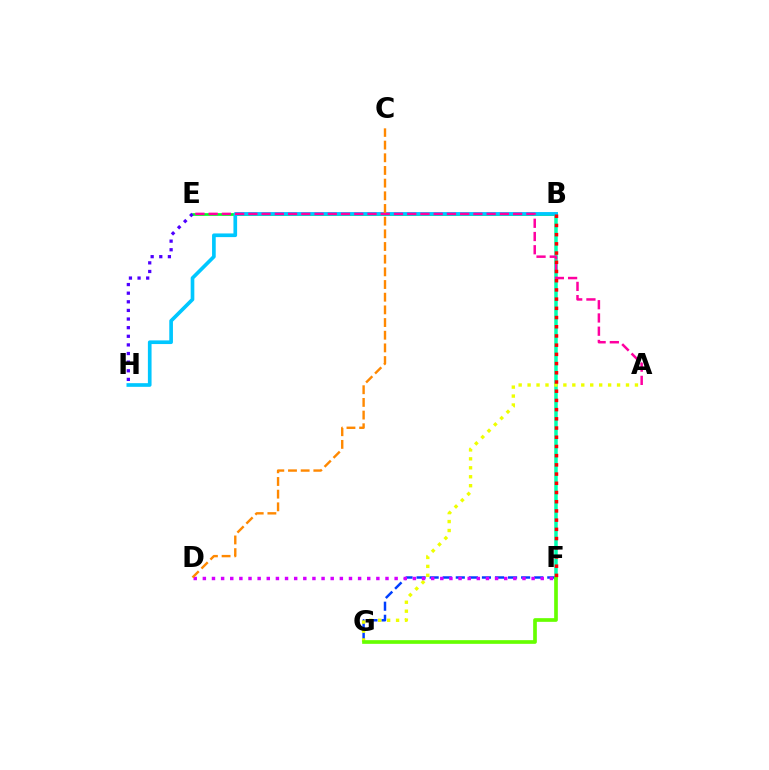{('B', 'E'): [{'color': '#00ff27', 'line_style': 'solid', 'thickness': 1.95}], ('B', 'F'): [{'color': '#00ffaf', 'line_style': 'solid', 'thickness': 2.53}, {'color': '#ff0000', 'line_style': 'dotted', 'thickness': 2.5}], ('F', 'G'): [{'color': '#003fff', 'line_style': 'dashed', 'thickness': 1.78}, {'color': '#66ff00', 'line_style': 'solid', 'thickness': 2.65}], ('E', 'H'): [{'color': '#4f00ff', 'line_style': 'dotted', 'thickness': 2.34}], ('A', 'G'): [{'color': '#eeff00', 'line_style': 'dotted', 'thickness': 2.43}], ('B', 'H'): [{'color': '#00c7ff', 'line_style': 'solid', 'thickness': 2.64}], ('A', 'E'): [{'color': '#ff00a0', 'line_style': 'dashed', 'thickness': 1.8}], ('D', 'F'): [{'color': '#d600ff', 'line_style': 'dotted', 'thickness': 2.48}], ('C', 'D'): [{'color': '#ff8800', 'line_style': 'dashed', 'thickness': 1.72}]}